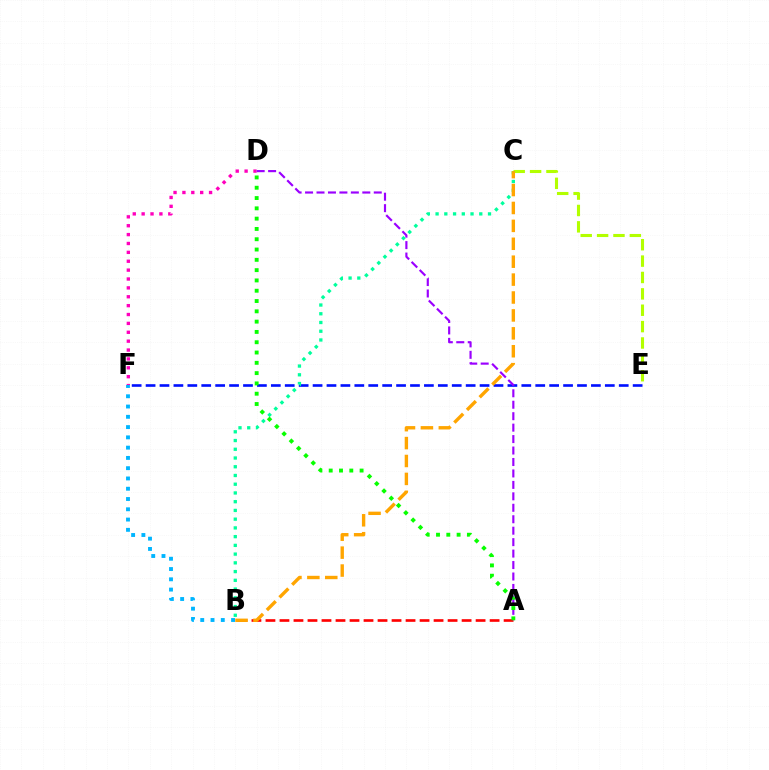{('E', 'F'): [{'color': '#0010ff', 'line_style': 'dashed', 'thickness': 1.89}], ('A', 'B'): [{'color': '#ff0000', 'line_style': 'dashed', 'thickness': 1.9}], ('C', 'E'): [{'color': '#b3ff00', 'line_style': 'dashed', 'thickness': 2.22}], ('D', 'F'): [{'color': '#ff00bd', 'line_style': 'dotted', 'thickness': 2.41}], ('B', 'F'): [{'color': '#00b5ff', 'line_style': 'dotted', 'thickness': 2.79}], ('A', 'D'): [{'color': '#9b00ff', 'line_style': 'dashed', 'thickness': 1.56}, {'color': '#08ff00', 'line_style': 'dotted', 'thickness': 2.8}], ('B', 'C'): [{'color': '#00ff9d', 'line_style': 'dotted', 'thickness': 2.37}, {'color': '#ffa500', 'line_style': 'dashed', 'thickness': 2.43}]}